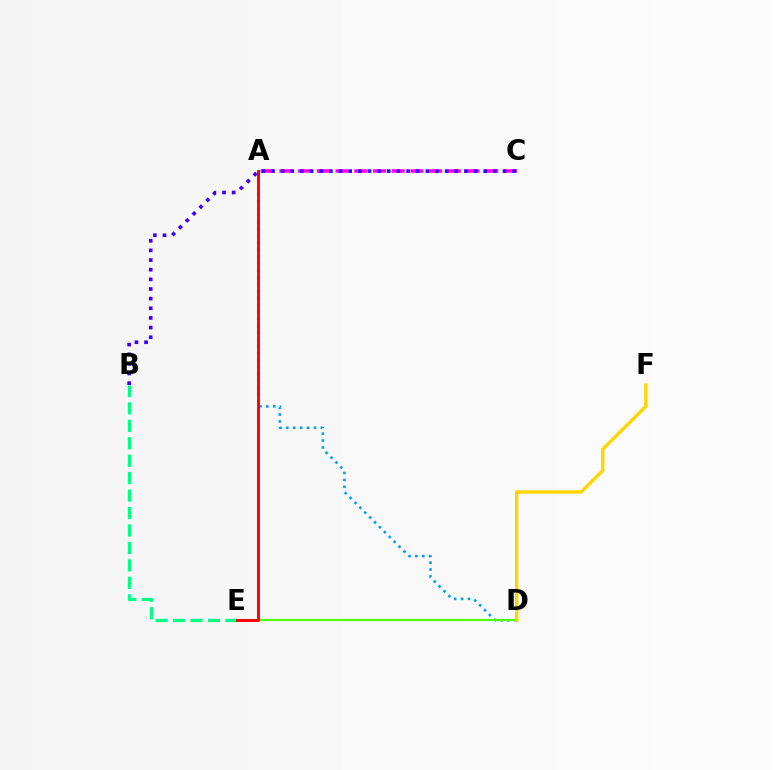{('A', 'D'): [{'color': '#009eff', 'line_style': 'dotted', 'thickness': 1.88}], ('D', 'E'): [{'color': '#4fff00', 'line_style': 'solid', 'thickness': 1.54}], ('D', 'F'): [{'color': '#ffd500', 'line_style': 'solid', 'thickness': 2.4}], ('B', 'E'): [{'color': '#00ff86', 'line_style': 'dashed', 'thickness': 2.37}], ('A', 'C'): [{'color': '#ff00ed', 'line_style': 'dashed', 'thickness': 2.54}], ('A', 'E'): [{'color': '#ff0000', 'line_style': 'solid', 'thickness': 2.07}], ('B', 'C'): [{'color': '#3700ff', 'line_style': 'dotted', 'thickness': 2.62}]}